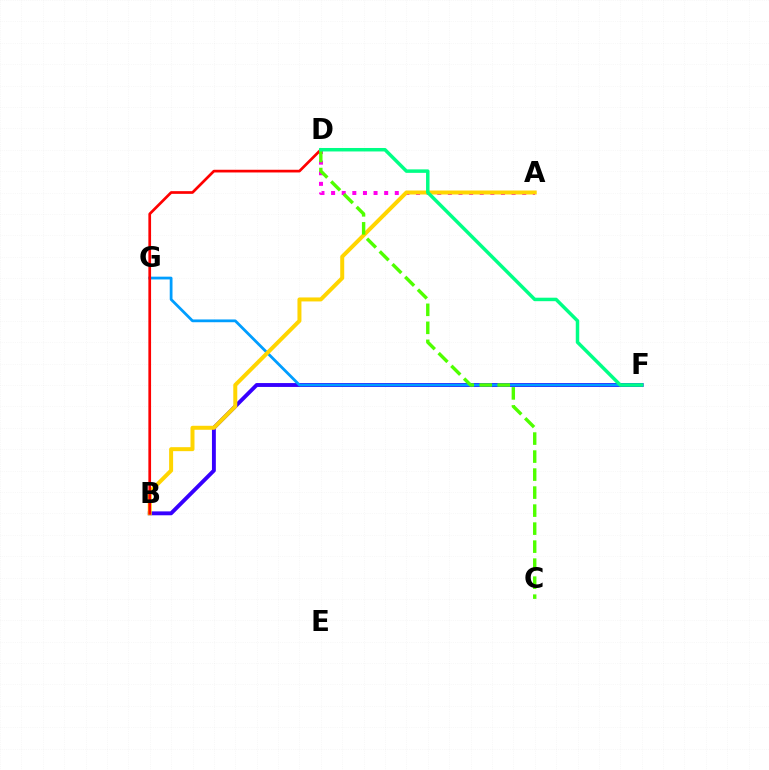{('B', 'F'): [{'color': '#3700ff', 'line_style': 'solid', 'thickness': 2.8}], ('A', 'D'): [{'color': '#ff00ed', 'line_style': 'dotted', 'thickness': 2.88}], ('F', 'G'): [{'color': '#009eff', 'line_style': 'solid', 'thickness': 2.0}], ('A', 'B'): [{'color': '#ffd500', 'line_style': 'solid', 'thickness': 2.87}], ('B', 'D'): [{'color': '#ff0000', 'line_style': 'solid', 'thickness': 1.94}], ('C', 'D'): [{'color': '#4fff00', 'line_style': 'dashed', 'thickness': 2.45}], ('D', 'F'): [{'color': '#00ff86', 'line_style': 'solid', 'thickness': 2.5}]}